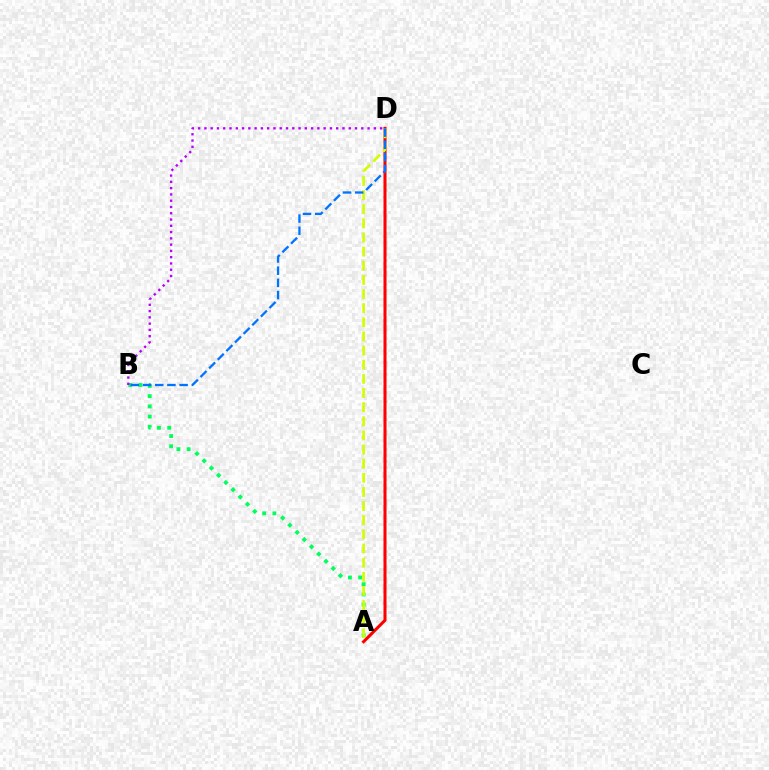{('A', 'D'): [{'color': '#ff0000', 'line_style': 'solid', 'thickness': 2.19}, {'color': '#d1ff00', 'line_style': 'dashed', 'thickness': 1.92}], ('A', 'B'): [{'color': '#00ff5c', 'line_style': 'dotted', 'thickness': 2.77}], ('B', 'D'): [{'color': '#b900ff', 'line_style': 'dotted', 'thickness': 1.71}, {'color': '#0074ff', 'line_style': 'dashed', 'thickness': 1.66}]}